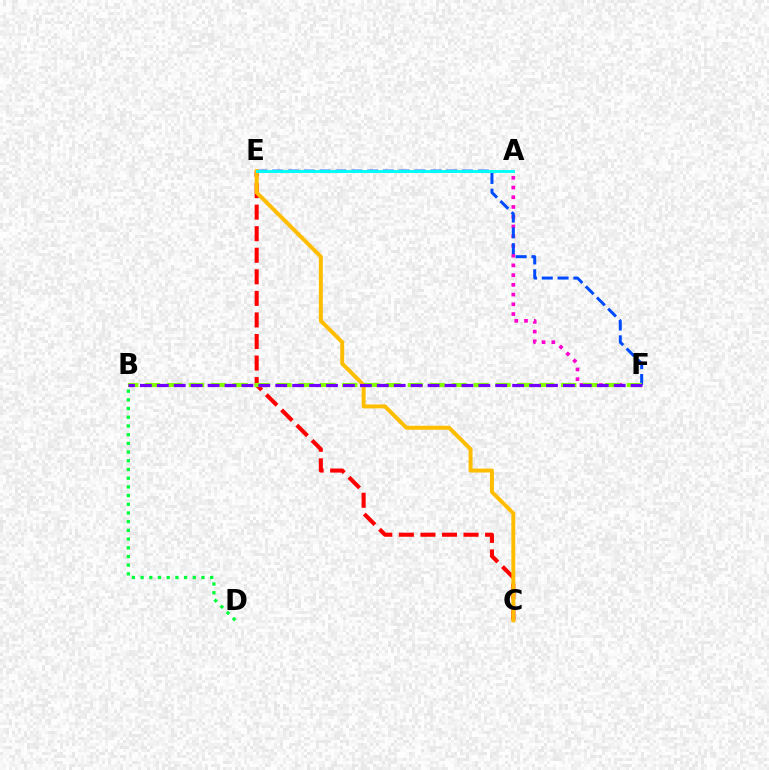{('C', 'E'): [{'color': '#ff0000', 'line_style': 'dashed', 'thickness': 2.93}, {'color': '#ffbd00', 'line_style': 'solid', 'thickness': 2.85}], ('A', 'F'): [{'color': '#ff00cf', 'line_style': 'dotted', 'thickness': 2.64}], ('E', 'F'): [{'color': '#004bff', 'line_style': 'dashed', 'thickness': 2.15}], ('B', 'F'): [{'color': '#84ff00', 'line_style': 'dashed', 'thickness': 2.97}, {'color': '#7200ff', 'line_style': 'dashed', 'thickness': 2.3}], ('A', 'E'): [{'color': '#00fff6', 'line_style': 'solid', 'thickness': 2.08}], ('B', 'D'): [{'color': '#00ff39', 'line_style': 'dotted', 'thickness': 2.36}]}